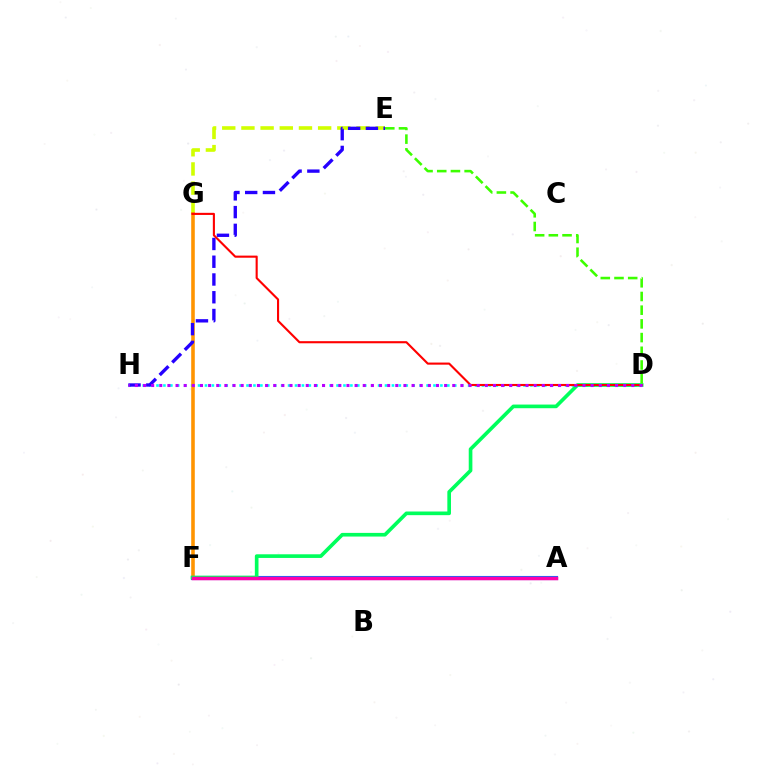{('D', 'H'): [{'color': '#00fff6', 'line_style': 'dotted', 'thickness': 1.88}, {'color': '#b900ff', 'line_style': 'dotted', 'thickness': 2.21}], ('E', 'G'): [{'color': '#d1ff00', 'line_style': 'dashed', 'thickness': 2.61}], ('F', 'G'): [{'color': '#ff9400', 'line_style': 'solid', 'thickness': 2.58}], ('A', 'F'): [{'color': '#0074ff', 'line_style': 'solid', 'thickness': 2.95}, {'color': '#ff00ac', 'line_style': 'solid', 'thickness': 2.52}], ('E', 'H'): [{'color': '#2500ff', 'line_style': 'dashed', 'thickness': 2.41}], ('D', 'F'): [{'color': '#00ff5c', 'line_style': 'solid', 'thickness': 2.63}], ('D', 'G'): [{'color': '#ff0000', 'line_style': 'solid', 'thickness': 1.52}], ('D', 'E'): [{'color': '#3dff00', 'line_style': 'dashed', 'thickness': 1.86}]}